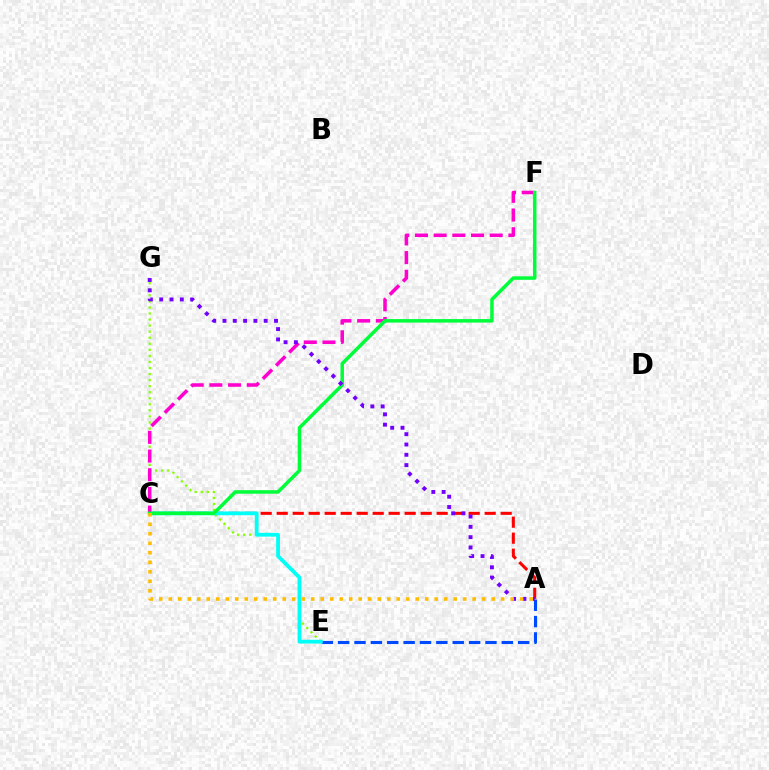{('A', 'E'): [{'color': '#004bff', 'line_style': 'dashed', 'thickness': 2.22}], ('A', 'C'): [{'color': '#ff0000', 'line_style': 'dashed', 'thickness': 2.17}, {'color': '#ffbd00', 'line_style': 'dotted', 'thickness': 2.58}], ('E', 'G'): [{'color': '#84ff00', 'line_style': 'dotted', 'thickness': 1.64}], ('C', 'E'): [{'color': '#00fff6', 'line_style': 'solid', 'thickness': 2.74}], ('C', 'F'): [{'color': '#ff00cf', 'line_style': 'dashed', 'thickness': 2.54}, {'color': '#00ff39', 'line_style': 'solid', 'thickness': 2.53}], ('A', 'G'): [{'color': '#7200ff', 'line_style': 'dotted', 'thickness': 2.8}]}